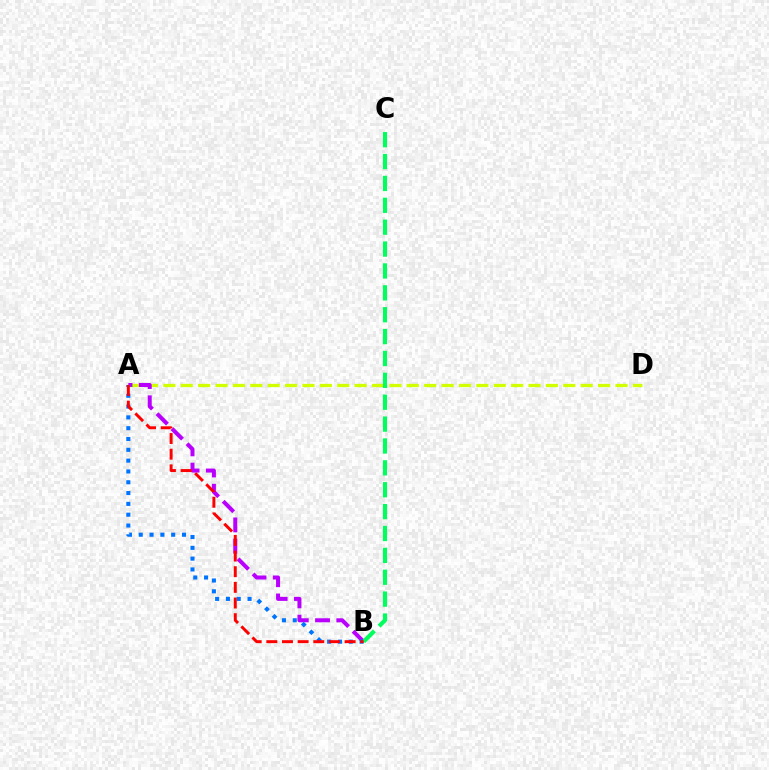{('A', 'D'): [{'color': '#d1ff00', 'line_style': 'dashed', 'thickness': 2.36}], ('A', 'B'): [{'color': '#b900ff', 'line_style': 'dashed', 'thickness': 2.89}, {'color': '#0074ff', 'line_style': 'dotted', 'thickness': 2.94}, {'color': '#ff0000', 'line_style': 'dashed', 'thickness': 2.13}], ('B', 'C'): [{'color': '#00ff5c', 'line_style': 'dashed', 'thickness': 2.97}]}